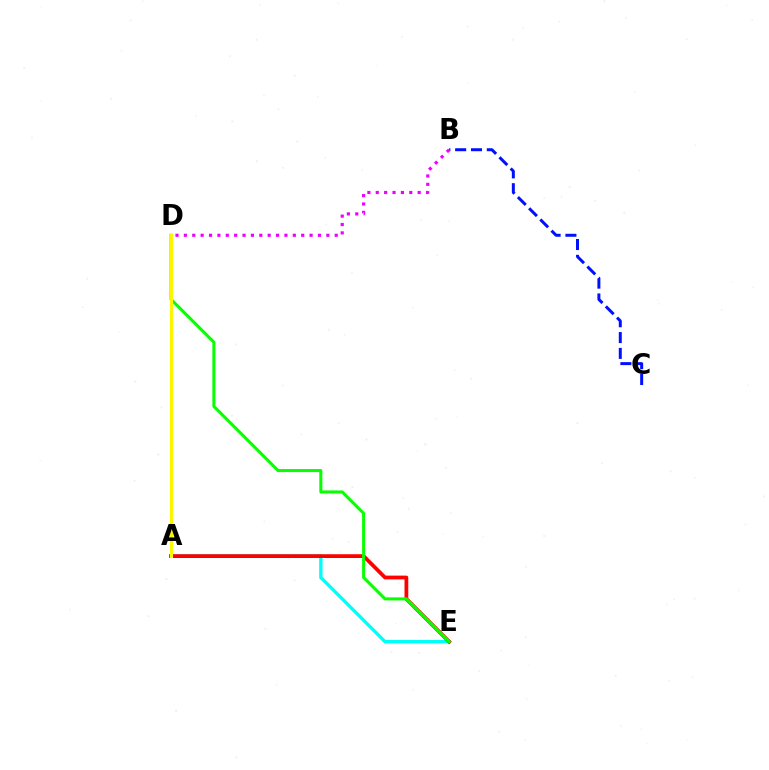{('A', 'E'): [{'color': '#00fff6', 'line_style': 'solid', 'thickness': 2.42}, {'color': '#ff0000', 'line_style': 'solid', 'thickness': 2.72}], ('B', 'C'): [{'color': '#0010ff', 'line_style': 'dashed', 'thickness': 2.15}], ('D', 'E'): [{'color': '#08ff00', 'line_style': 'solid', 'thickness': 2.19}], ('B', 'D'): [{'color': '#ee00ff', 'line_style': 'dotted', 'thickness': 2.28}], ('A', 'D'): [{'color': '#fcf500', 'line_style': 'solid', 'thickness': 2.17}]}